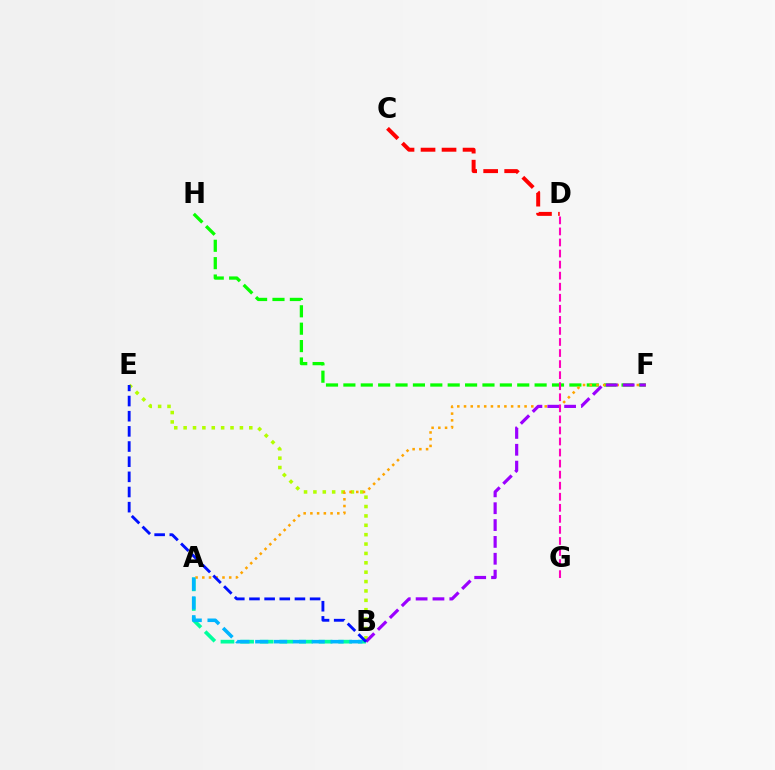{('F', 'H'): [{'color': '#08ff00', 'line_style': 'dashed', 'thickness': 2.36}], ('B', 'E'): [{'color': '#b3ff00', 'line_style': 'dotted', 'thickness': 2.55}, {'color': '#0010ff', 'line_style': 'dashed', 'thickness': 2.06}], ('A', 'B'): [{'color': '#00ff9d', 'line_style': 'dashed', 'thickness': 2.66}, {'color': '#00b5ff', 'line_style': 'dashed', 'thickness': 2.56}], ('C', 'D'): [{'color': '#ff0000', 'line_style': 'dashed', 'thickness': 2.85}], ('A', 'F'): [{'color': '#ffa500', 'line_style': 'dotted', 'thickness': 1.83}], ('B', 'F'): [{'color': '#9b00ff', 'line_style': 'dashed', 'thickness': 2.29}], ('D', 'G'): [{'color': '#ff00bd', 'line_style': 'dashed', 'thickness': 1.5}]}